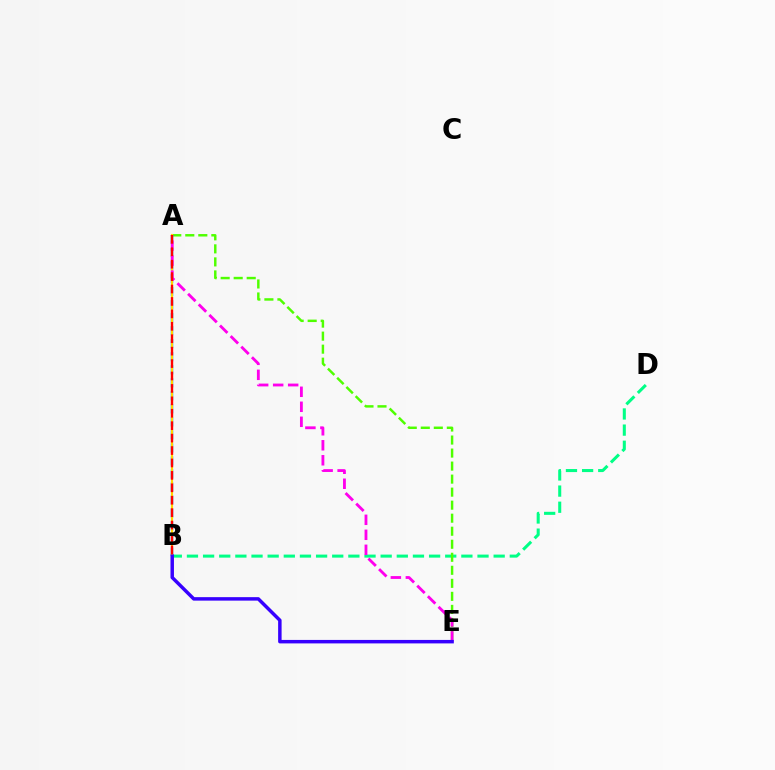{('B', 'D'): [{'color': '#00ff86', 'line_style': 'dashed', 'thickness': 2.19}], ('A', 'E'): [{'color': '#4fff00', 'line_style': 'dashed', 'thickness': 1.77}, {'color': '#ff00ed', 'line_style': 'dashed', 'thickness': 2.04}], ('A', 'B'): [{'color': '#009eff', 'line_style': 'dashed', 'thickness': 1.77}, {'color': '#ffd500', 'line_style': 'solid', 'thickness': 1.53}, {'color': '#ff0000', 'line_style': 'dashed', 'thickness': 1.69}], ('B', 'E'): [{'color': '#3700ff', 'line_style': 'solid', 'thickness': 2.5}]}